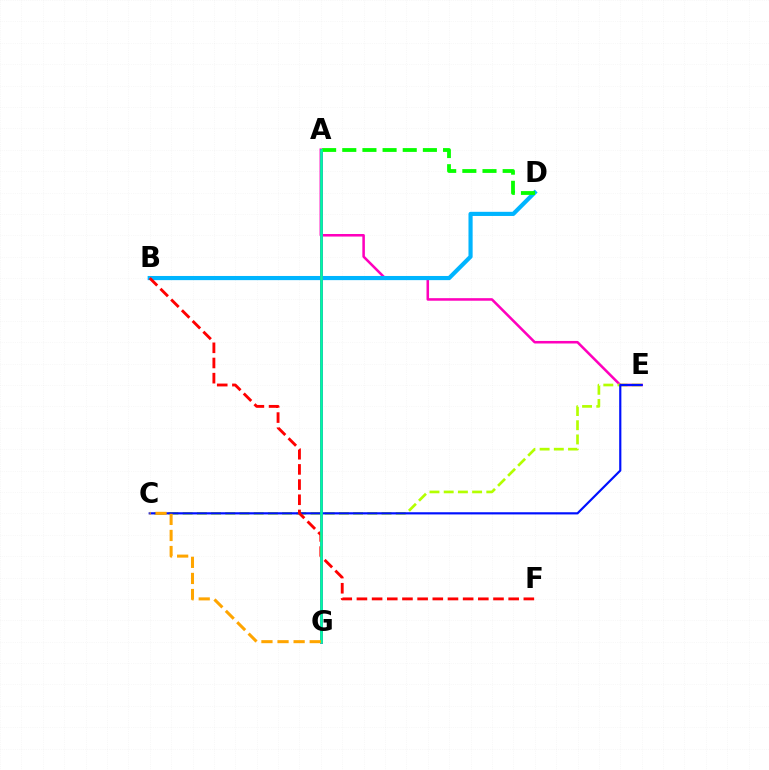{('A', 'E'): [{'color': '#ff00bd', 'line_style': 'solid', 'thickness': 1.83}], ('B', 'D'): [{'color': '#00b5ff', 'line_style': 'solid', 'thickness': 2.99}], ('C', 'E'): [{'color': '#b3ff00', 'line_style': 'dashed', 'thickness': 1.93}, {'color': '#0010ff', 'line_style': 'solid', 'thickness': 1.57}], ('A', 'G'): [{'color': '#9b00ff', 'line_style': 'solid', 'thickness': 2.15}, {'color': '#00ff9d', 'line_style': 'solid', 'thickness': 1.9}], ('B', 'F'): [{'color': '#ff0000', 'line_style': 'dashed', 'thickness': 2.06}], ('A', 'D'): [{'color': '#08ff00', 'line_style': 'dashed', 'thickness': 2.74}], ('C', 'G'): [{'color': '#ffa500', 'line_style': 'dashed', 'thickness': 2.19}]}